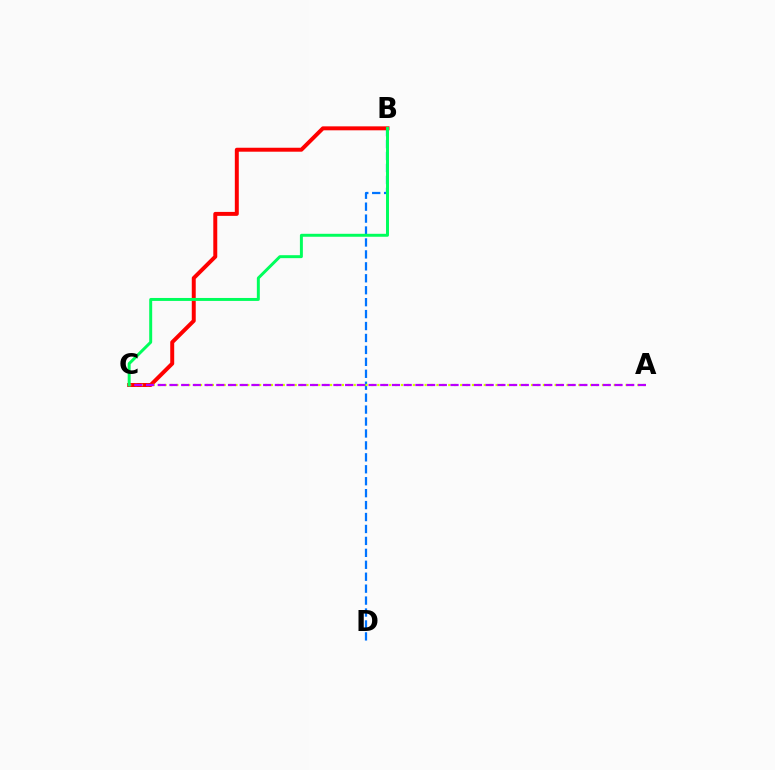{('B', 'D'): [{'color': '#0074ff', 'line_style': 'dashed', 'thickness': 1.62}], ('B', 'C'): [{'color': '#ff0000', 'line_style': 'solid', 'thickness': 2.85}, {'color': '#00ff5c', 'line_style': 'solid', 'thickness': 2.13}], ('A', 'C'): [{'color': '#d1ff00', 'line_style': 'dotted', 'thickness': 1.61}, {'color': '#b900ff', 'line_style': 'dashed', 'thickness': 1.59}]}